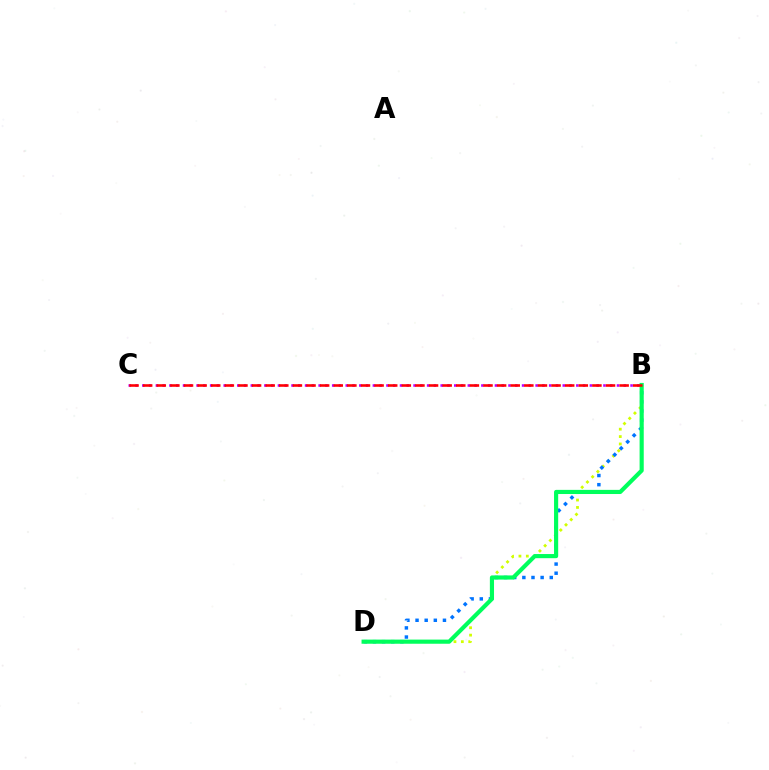{('B', 'D'): [{'color': '#d1ff00', 'line_style': 'dotted', 'thickness': 2.01}, {'color': '#0074ff', 'line_style': 'dotted', 'thickness': 2.48}, {'color': '#00ff5c', 'line_style': 'solid', 'thickness': 2.99}], ('B', 'C'): [{'color': '#b900ff', 'line_style': 'dotted', 'thickness': 1.84}, {'color': '#ff0000', 'line_style': 'dashed', 'thickness': 1.85}]}